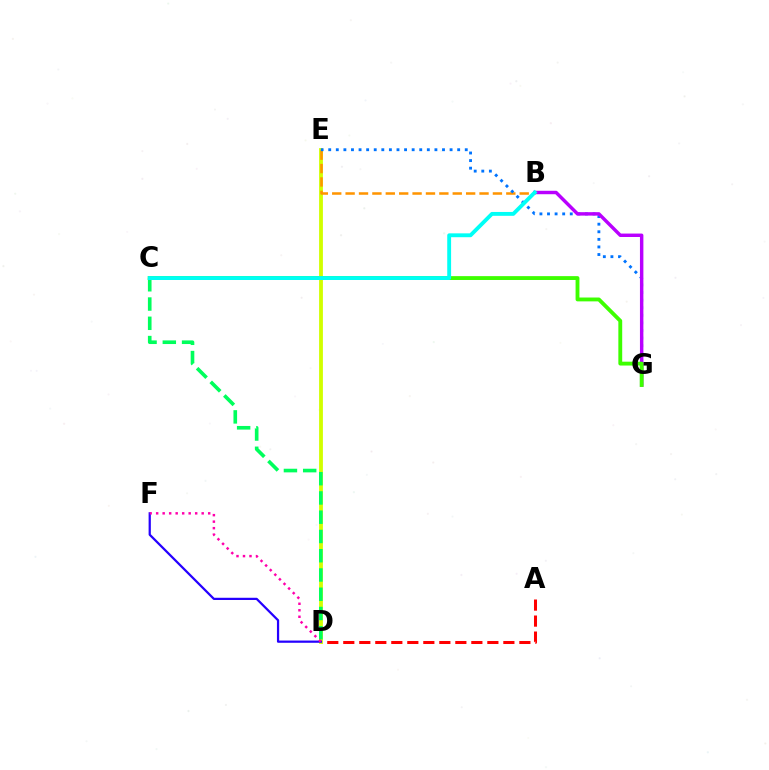{('A', 'D'): [{'color': '#ff0000', 'line_style': 'dashed', 'thickness': 2.17}], ('D', 'E'): [{'color': '#d1ff00', 'line_style': 'solid', 'thickness': 2.74}], ('B', 'E'): [{'color': '#ff9400', 'line_style': 'dashed', 'thickness': 1.82}], ('E', 'G'): [{'color': '#0074ff', 'line_style': 'dotted', 'thickness': 2.06}], ('B', 'G'): [{'color': '#b900ff', 'line_style': 'solid', 'thickness': 2.47}], ('C', 'D'): [{'color': '#00ff5c', 'line_style': 'dashed', 'thickness': 2.62}], ('C', 'G'): [{'color': '#3dff00', 'line_style': 'solid', 'thickness': 2.77}], ('D', 'F'): [{'color': '#2500ff', 'line_style': 'solid', 'thickness': 1.61}, {'color': '#ff00ac', 'line_style': 'dotted', 'thickness': 1.77}], ('B', 'C'): [{'color': '#00fff6', 'line_style': 'solid', 'thickness': 2.78}]}